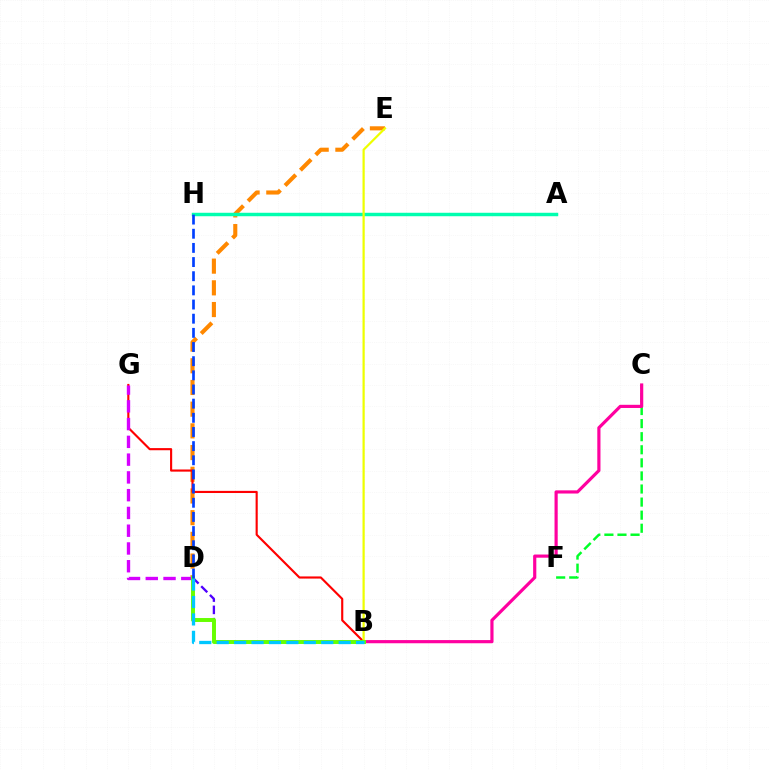{('D', 'E'): [{'color': '#ff8800', 'line_style': 'dashed', 'thickness': 2.95}], ('B', 'G'): [{'color': '#ff0000', 'line_style': 'solid', 'thickness': 1.54}], ('A', 'H'): [{'color': '#00ffaf', 'line_style': 'solid', 'thickness': 2.48}], ('C', 'F'): [{'color': '#00ff27', 'line_style': 'dashed', 'thickness': 1.78}], ('B', 'C'): [{'color': '#ff00a0', 'line_style': 'solid', 'thickness': 2.29}], ('B', 'E'): [{'color': '#eeff00', 'line_style': 'solid', 'thickness': 1.6}], ('D', 'G'): [{'color': '#d600ff', 'line_style': 'dashed', 'thickness': 2.41}], ('B', 'D'): [{'color': '#4f00ff', 'line_style': 'dashed', 'thickness': 1.67}, {'color': '#66ff00', 'line_style': 'solid', 'thickness': 2.84}, {'color': '#00c7ff', 'line_style': 'dashed', 'thickness': 2.37}], ('D', 'H'): [{'color': '#003fff', 'line_style': 'dashed', 'thickness': 1.92}]}